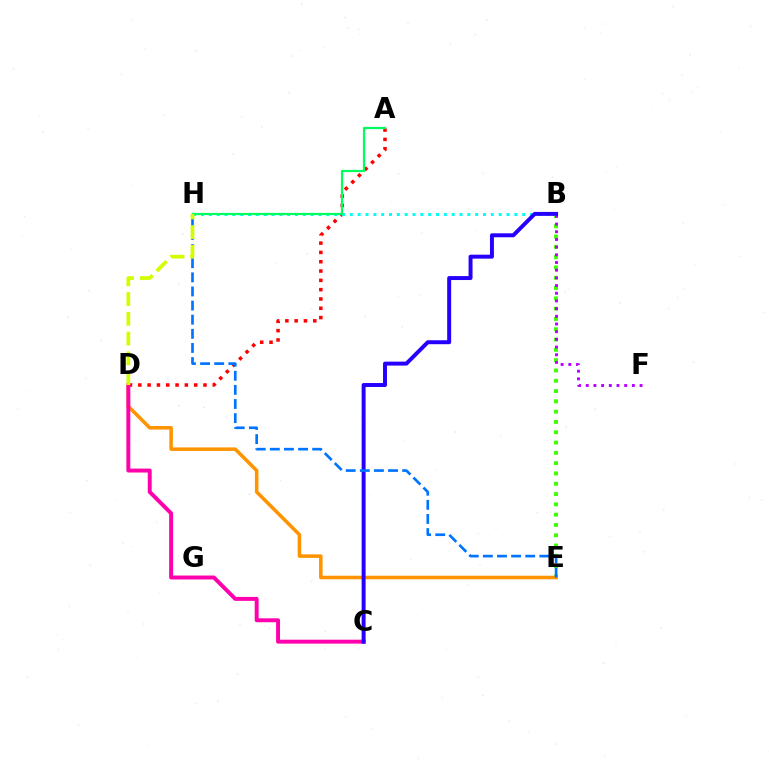{('A', 'D'): [{'color': '#ff0000', 'line_style': 'dotted', 'thickness': 2.53}], ('B', 'H'): [{'color': '#00fff6', 'line_style': 'dotted', 'thickness': 2.13}], ('B', 'E'): [{'color': '#3dff00', 'line_style': 'dotted', 'thickness': 2.8}], ('B', 'F'): [{'color': '#b900ff', 'line_style': 'dotted', 'thickness': 2.09}], ('D', 'E'): [{'color': '#ff9400', 'line_style': 'solid', 'thickness': 2.55}], ('C', 'D'): [{'color': '#ff00ac', 'line_style': 'solid', 'thickness': 2.83}], ('B', 'C'): [{'color': '#2500ff', 'line_style': 'solid', 'thickness': 2.85}], ('E', 'H'): [{'color': '#0074ff', 'line_style': 'dashed', 'thickness': 1.92}], ('A', 'H'): [{'color': '#00ff5c', 'line_style': 'solid', 'thickness': 1.6}], ('D', 'H'): [{'color': '#d1ff00', 'line_style': 'dashed', 'thickness': 2.68}]}